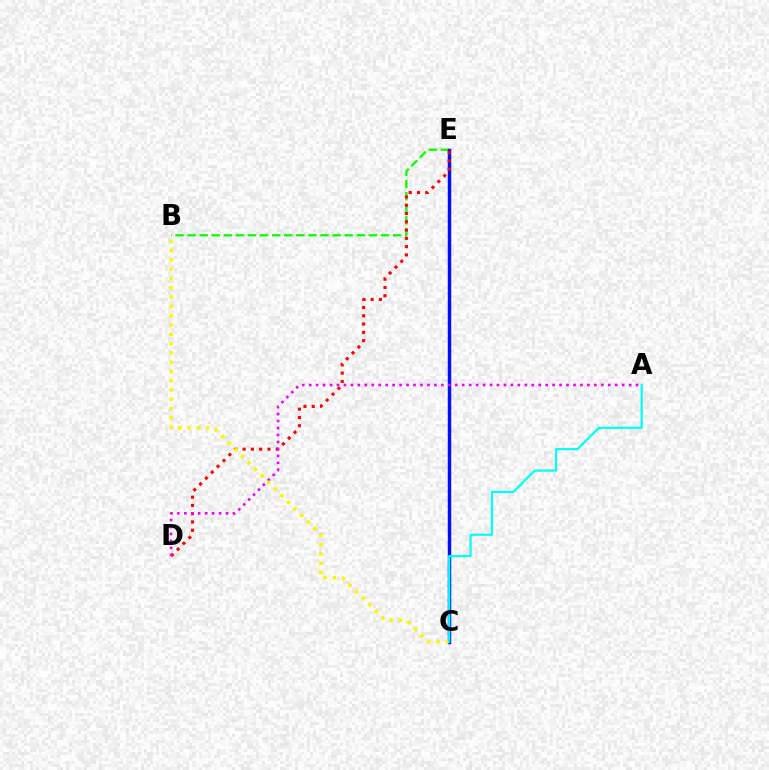{('B', 'E'): [{'color': '#08ff00', 'line_style': 'dashed', 'thickness': 1.64}], ('C', 'E'): [{'color': '#0010ff', 'line_style': 'solid', 'thickness': 2.49}], ('D', 'E'): [{'color': '#ff0000', 'line_style': 'dotted', 'thickness': 2.25}], ('A', 'D'): [{'color': '#ee00ff', 'line_style': 'dotted', 'thickness': 1.89}], ('B', 'C'): [{'color': '#fcf500', 'line_style': 'dotted', 'thickness': 2.53}], ('A', 'C'): [{'color': '#00fff6', 'line_style': 'solid', 'thickness': 1.59}]}